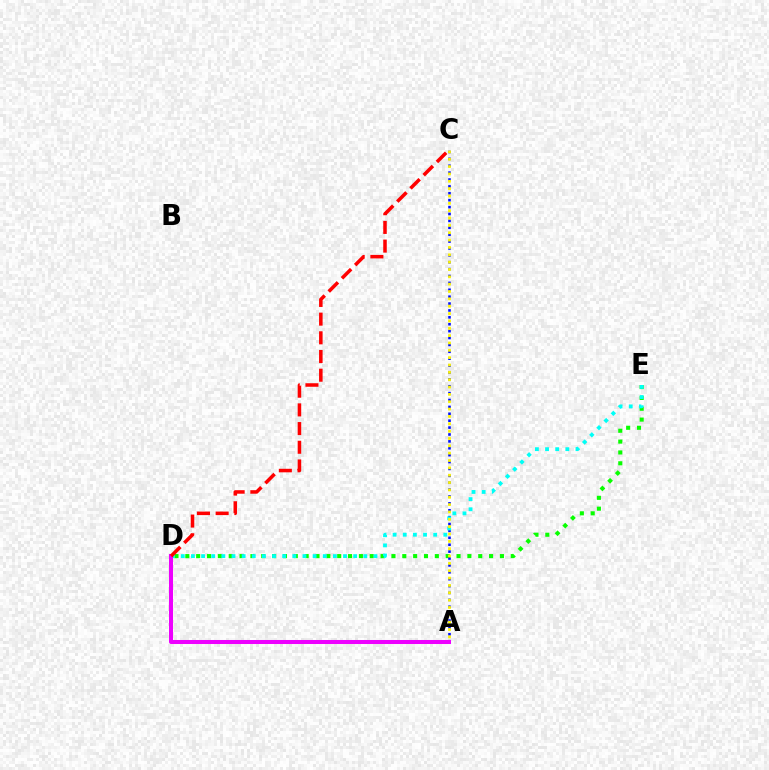{('D', 'E'): [{'color': '#08ff00', 'line_style': 'dotted', 'thickness': 2.95}, {'color': '#00fff6', 'line_style': 'dotted', 'thickness': 2.75}], ('A', 'C'): [{'color': '#0010ff', 'line_style': 'dotted', 'thickness': 1.87}, {'color': '#fcf500', 'line_style': 'dotted', 'thickness': 2.0}], ('A', 'D'): [{'color': '#ee00ff', 'line_style': 'solid', 'thickness': 2.9}], ('C', 'D'): [{'color': '#ff0000', 'line_style': 'dashed', 'thickness': 2.54}]}